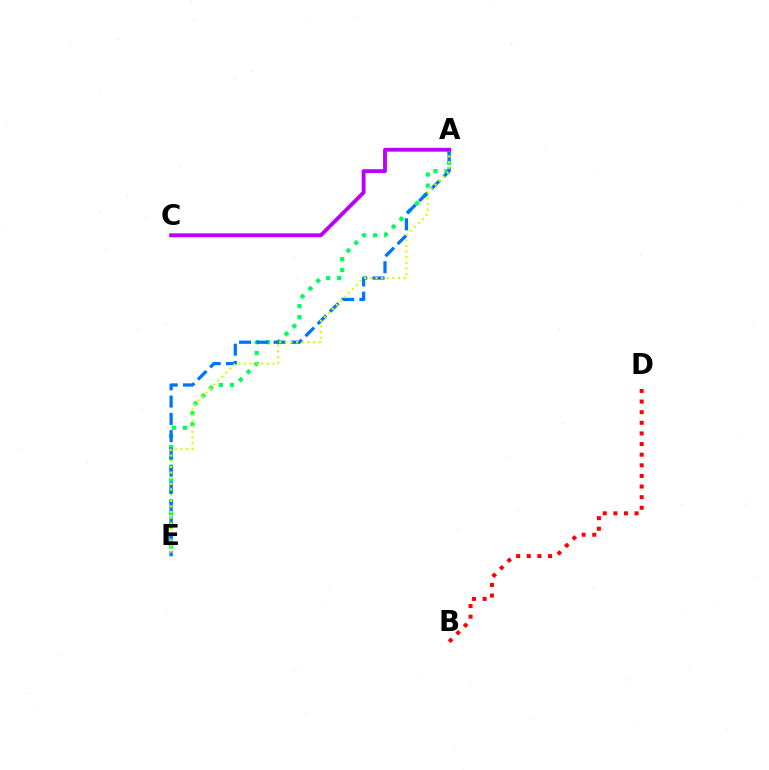{('A', 'E'): [{'color': '#00ff5c', 'line_style': 'dotted', 'thickness': 3.0}, {'color': '#0074ff', 'line_style': 'dashed', 'thickness': 2.34}, {'color': '#d1ff00', 'line_style': 'dotted', 'thickness': 1.53}], ('B', 'D'): [{'color': '#ff0000', 'line_style': 'dotted', 'thickness': 2.89}], ('A', 'C'): [{'color': '#b900ff', 'line_style': 'solid', 'thickness': 2.77}]}